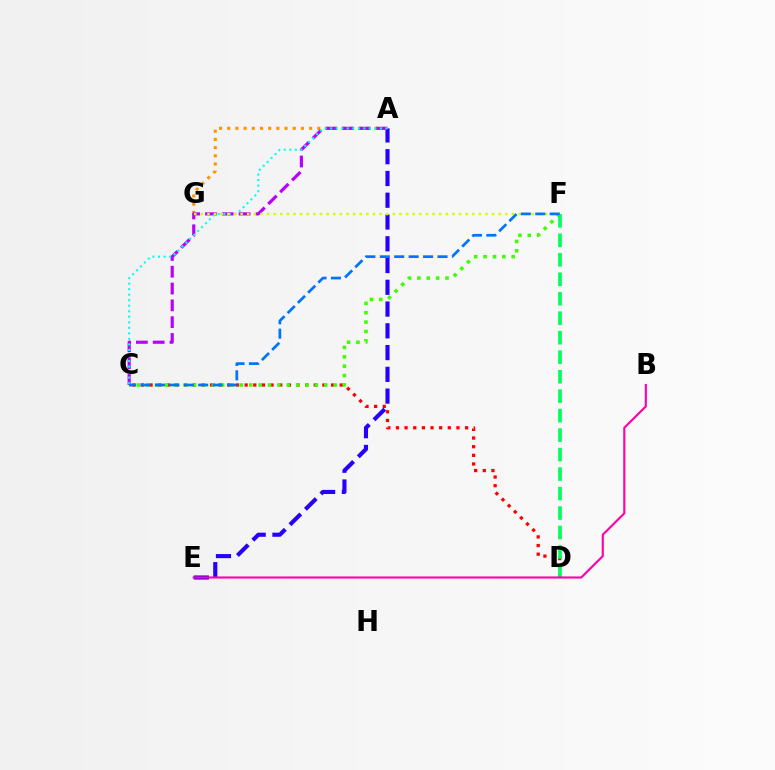{('A', 'G'): [{'color': '#ff9400', 'line_style': 'dotted', 'thickness': 2.22}], ('A', 'E'): [{'color': '#2500ff', 'line_style': 'dashed', 'thickness': 2.96}], ('A', 'C'): [{'color': '#b900ff', 'line_style': 'dashed', 'thickness': 2.28}, {'color': '#00fff6', 'line_style': 'dotted', 'thickness': 1.5}], ('C', 'D'): [{'color': '#ff0000', 'line_style': 'dotted', 'thickness': 2.35}], ('F', 'G'): [{'color': '#d1ff00', 'line_style': 'dotted', 'thickness': 1.8}], ('C', 'F'): [{'color': '#3dff00', 'line_style': 'dotted', 'thickness': 2.55}, {'color': '#0074ff', 'line_style': 'dashed', 'thickness': 1.96}], ('D', 'F'): [{'color': '#00ff5c', 'line_style': 'dashed', 'thickness': 2.65}], ('B', 'E'): [{'color': '#ff00ac', 'line_style': 'solid', 'thickness': 1.53}]}